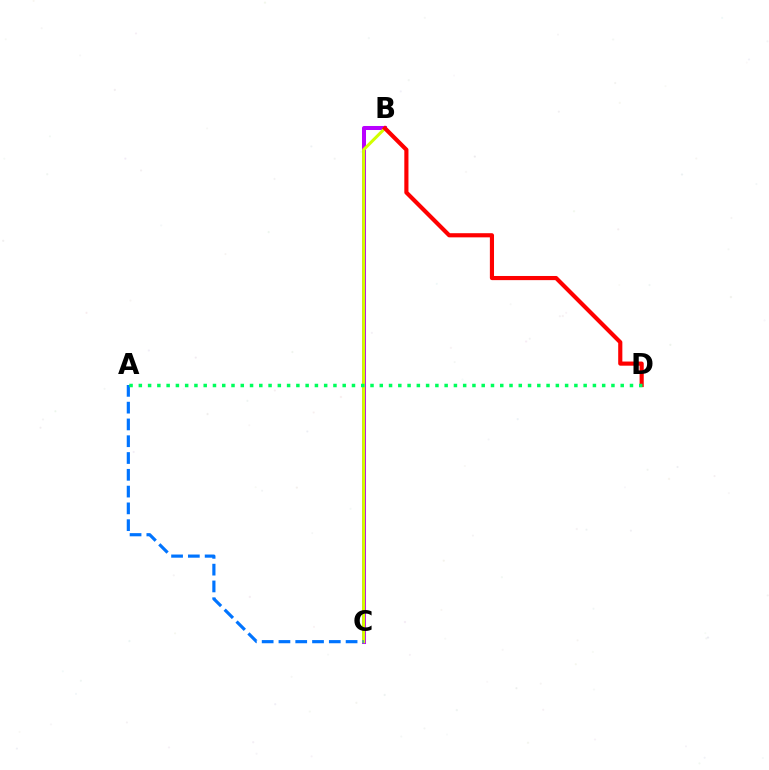{('B', 'C'): [{'color': '#b900ff', 'line_style': 'solid', 'thickness': 2.9}, {'color': '#d1ff00', 'line_style': 'solid', 'thickness': 2.18}], ('B', 'D'): [{'color': '#ff0000', 'line_style': 'solid', 'thickness': 2.98}], ('A', 'C'): [{'color': '#0074ff', 'line_style': 'dashed', 'thickness': 2.28}], ('A', 'D'): [{'color': '#00ff5c', 'line_style': 'dotted', 'thickness': 2.52}]}